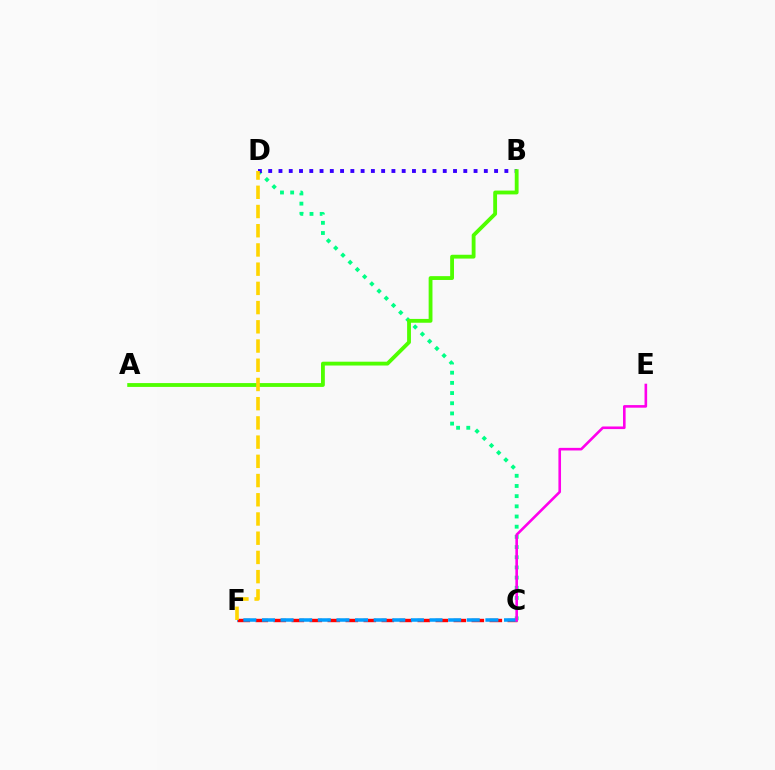{('C', 'D'): [{'color': '#00ff86', 'line_style': 'dotted', 'thickness': 2.77}], ('B', 'D'): [{'color': '#3700ff', 'line_style': 'dotted', 'thickness': 2.79}], ('C', 'F'): [{'color': '#ff0000', 'line_style': 'dashed', 'thickness': 2.45}, {'color': '#009eff', 'line_style': 'dashed', 'thickness': 2.53}], ('A', 'B'): [{'color': '#4fff00', 'line_style': 'solid', 'thickness': 2.76}], ('D', 'F'): [{'color': '#ffd500', 'line_style': 'dashed', 'thickness': 2.61}], ('C', 'E'): [{'color': '#ff00ed', 'line_style': 'solid', 'thickness': 1.88}]}